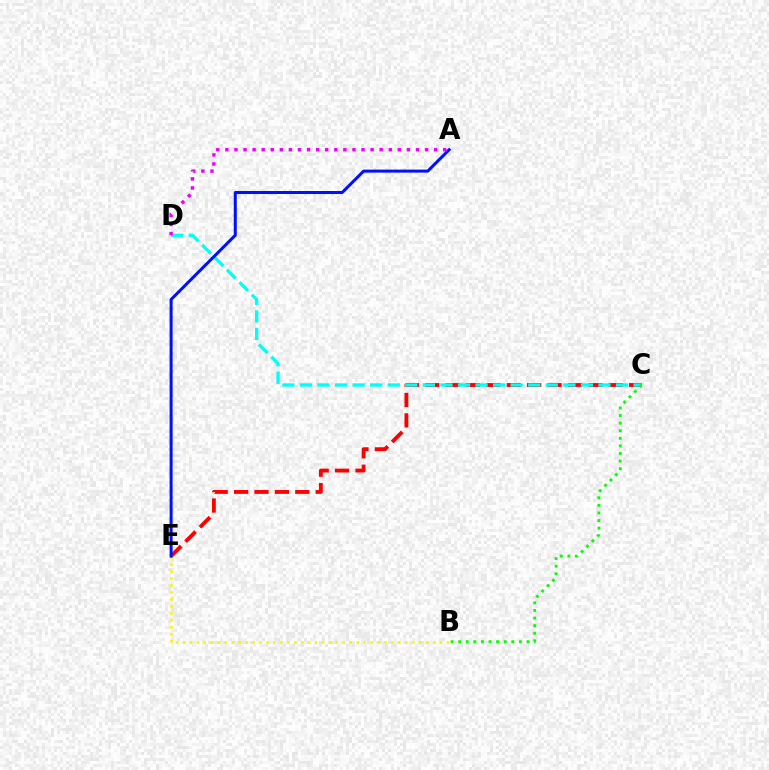{('C', 'E'): [{'color': '#ff0000', 'line_style': 'dashed', 'thickness': 2.77}], ('B', 'E'): [{'color': '#fcf500', 'line_style': 'dotted', 'thickness': 1.89}], ('C', 'D'): [{'color': '#00fff6', 'line_style': 'dashed', 'thickness': 2.39}], ('A', 'E'): [{'color': '#0010ff', 'line_style': 'solid', 'thickness': 2.17}], ('B', 'C'): [{'color': '#08ff00', 'line_style': 'dotted', 'thickness': 2.06}], ('A', 'D'): [{'color': '#ee00ff', 'line_style': 'dotted', 'thickness': 2.47}]}